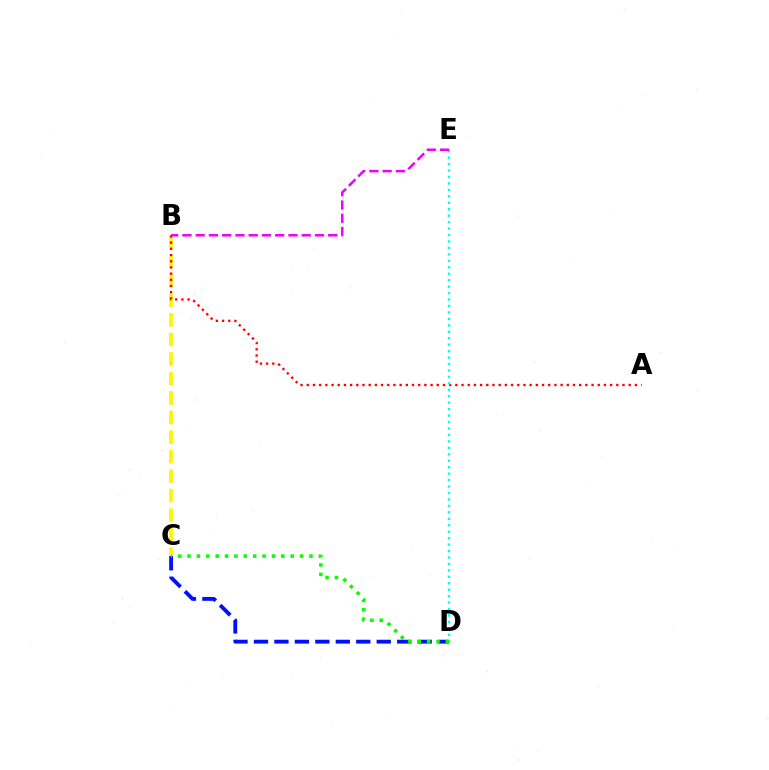{('B', 'C'): [{'color': '#fcf500', 'line_style': 'dashed', 'thickness': 2.65}], ('C', 'D'): [{'color': '#0010ff', 'line_style': 'dashed', 'thickness': 2.78}, {'color': '#08ff00', 'line_style': 'dotted', 'thickness': 2.55}], ('A', 'B'): [{'color': '#ff0000', 'line_style': 'dotted', 'thickness': 1.68}], ('D', 'E'): [{'color': '#00fff6', 'line_style': 'dotted', 'thickness': 1.75}], ('B', 'E'): [{'color': '#ee00ff', 'line_style': 'dashed', 'thickness': 1.8}]}